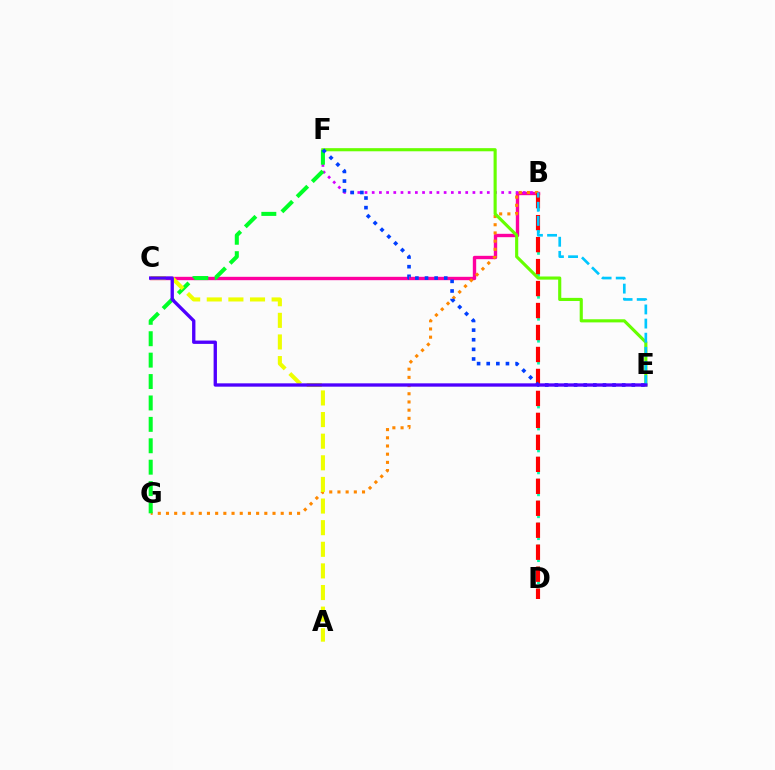{('B', 'C'): [{'color': '#ff00a0', 'line_style': 'solid', 'thickness': 2.43}], ('B', 'F'): [{'color': '#d600ff', 'line_style': 'dotted', 'thickness': 1.95}], ('B', 'D'): [{'color': '#00ffaf', 'line_style': 'dotted', 'thickness': 1.99}, {'color': '#ff0000', 'line_style': 'dashed', 'thickness': 2.98}], ('B', 'G'): [{'color': '#ff8800', 'line_style': 'dotted', 'thickness': 2.23}], ('E', 'F'): [{'color': '#66ff00', 'line_style': 'solid', 'thickness': 2.25}, {'color': '#003fff', 'line_style': 'dotted', 'thickness': 2.61}], ('F', 'G'): [{'color': '#00ff27', 'line_style': 'dashed', 'thickness': 2.91}], ('A', 'C'): [{'color': '#eeff00', 'line_style': 'dashed', 'thickness': 2.94}], ('B', 'E'): [{'color': '#00c7ff', 'line_style': 'dashed', 'thickness': 1.92}], ('C', 'E'): [{'color': '#4f00ff', 'line_style': 'solid', 'thickness': 2.4}]}